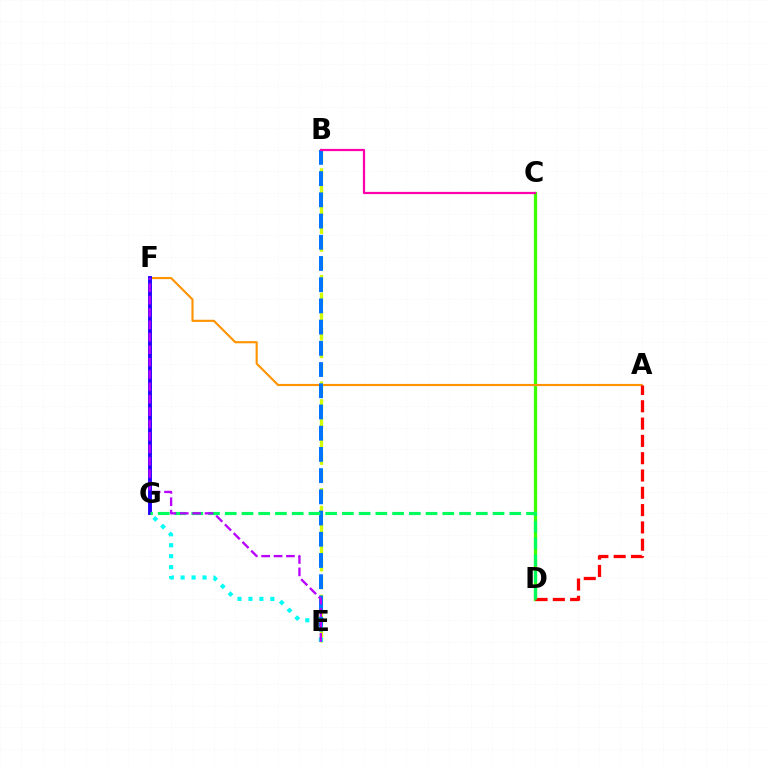{('C', 'D'): [{'color': '#3dff00', 'line_style': 'solid', 'thickness': 2.36}], ('A', 'F'): [{'color': '#ff9400', 'line_style': 'solid', 'thickness': 1.54}], ('F', 'G'): [{'color': '#2500ff', 'line_style': 'solid', 'thickness': 2.8}], ('B', 'E'): [{'color': '#d1ff00', 'line_style': 'dashed', 'thickness': 2.41}, {'color': '#0074ff', 'line_style': 'dashed', 'thickness': 2.88}], ('A', 'D'): [{'color': '#ff0000', 'line_style': 'dashed', 'thickness': 2.35}], ('E', 'G'): [{'color': '#00fff6', 'line_style': 'dotted', 'thickness': 2.98}], ('D', 'G'): [{'color': '#00ff5c', 'line_style': 'dashed', 'thickness': 2.27}], ('B', 'C'): [{'color': '#ff00ac', 'line_style': 'solid', 'thickness': 1.6}], ('E', 'F'): [{'color': '#b900ff', 'line_style': 'dashed', 'thickness': 1.68}]}